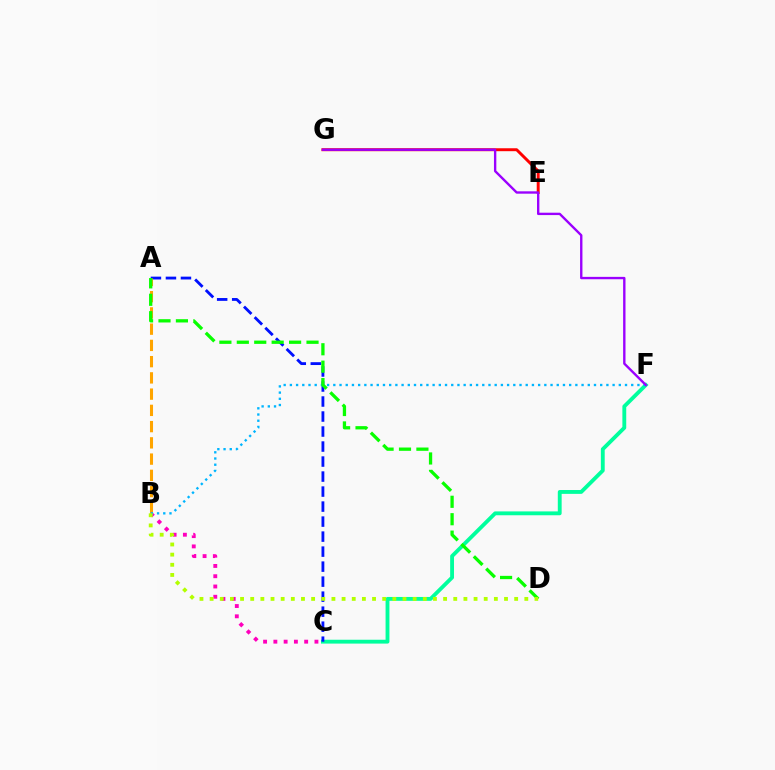{('C', 'F'): [{'color': '#00ff9d', 'line_style': 'solid', 'thickness': 2.77}], ('E', 'G'): [{'color': '#ff0000', 'line_style': 'solid', 'thickness': 2.12}], ('B', 'C'): [{'color': '#ff00bd', 'line_style': 'dotted', 'thickness': 2.79}], ('A', 'C'): [{'color': '#0010ff', 'line_style': 'dashed', 'thickness': 2.04}], ('A', 'B'): [{'color': '#ffa500', 'line_style': 'dashed', 'thickness': 2.21}], ('B', 'F'): [{'color': '#00b5ff', 'line_style': 'dotted', 'thickness': 1.69}], ('A', 'D'): [{'color': '#08ff00', 'line_style': 'dashed', 'thickness': 2.37}], ('B', 'D'): [{'color': '#b3ff00', 'line_style': 'dotted', 'thickness': 2.76}], ('F', 'G'): [{'color': '#9b00ff', 'line_style': 'solid', 'thickness': 1.71}]}